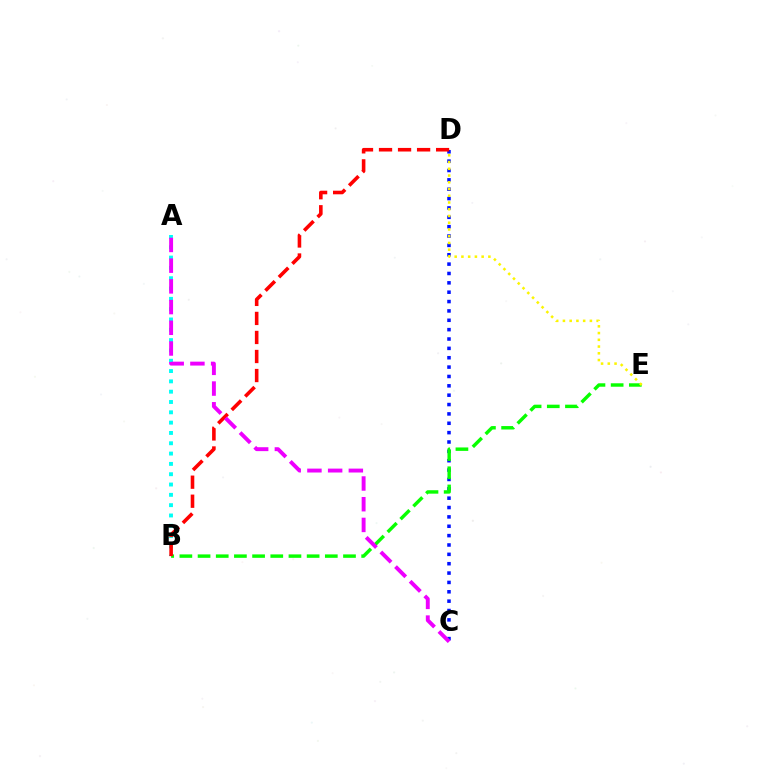{('C', 'D'): [{'color': '#0010ff', 'line_style': 'dotted', 'thickness': 2.54}], ('B', 'E'): [{'color': '#08ff00', 'line_style': 'dashed', 'thickness': 2.47}], ('A', 'B'): [{'color': '#00fff6', 'line_style': 'dotted', 'thickness': 2.8}], ('D', 'E'): [{'color': '#fcf500', 'line_style': 'dotted', 'thickness': 1.83}], ('B', 'D'): [{'color': '#ff0000', 'line_style': 'dashed', 'thickness': 2.59}], ('A', 'C'): [{'color': '#ee00ff', 'line_style': 'dashed', 'thickness': 2.81}]}